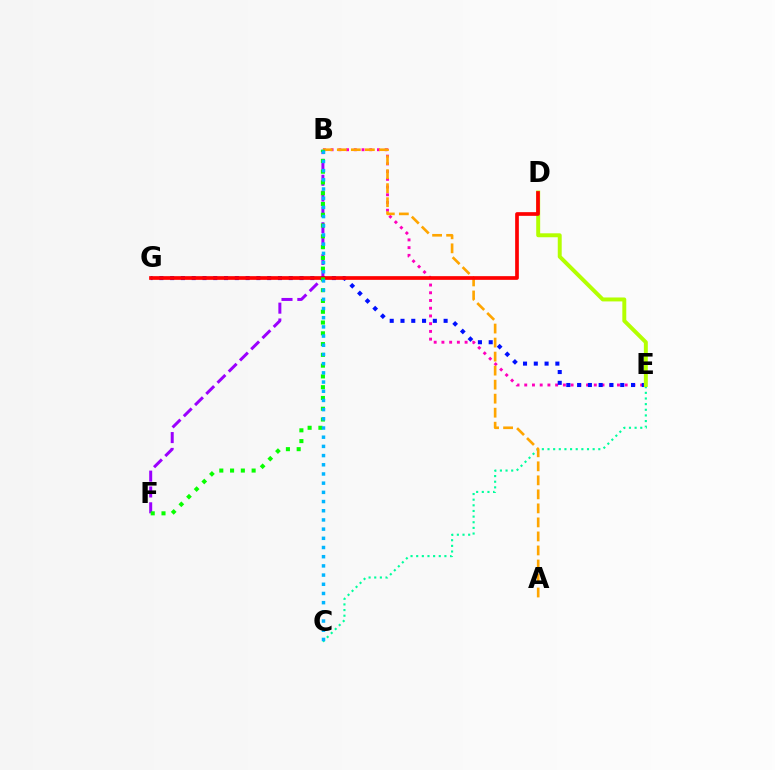{('B', 'F'): [{'color': '#9b00ff', 'line_style': 'dashed', 'thickness': 2.15}, {'color': '#08ff00', 'line_style': 'dotted', 'thickness': 2.93}], ('C', 'E'): [{'color': '#00ff9d', 'line_style': 'dotted', 'thickness': 1.53}], ('B', 'E'): [{'color': '#ff00bd', 'line_style': 'dotted', 'thickness': 2.1}], ('E', 'G'): [{'color': '#0010ff', 'line_style': 'dotted', 'thickness': 2.93}], ('A', 'B'): [{'color': '#ffa500', 'line_style': 'dashed', 'thickness': 1.9}], ('D', 'E'): [{'color': '#b3ff00', 'line_style': 'solid', 'thickness': 2.84}], ('D', 'G'): [{'color': '#ff0000', 'line_style': 'solid', 'thickness': 2.66}], ('B', 'C'): [{'color': '#00b5ff', 'line_style': 'dotted', 'thickness': 2.5}]}